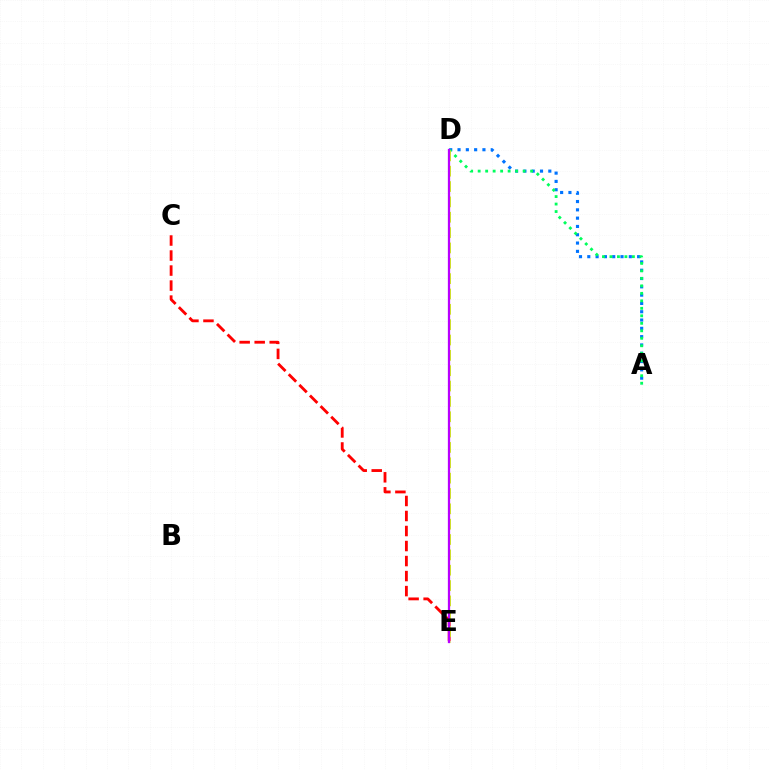{('A', 'D'): [{'color': '#0074ff', 'line_style': 'dotted', 'thickness': 2.26}, {'color': '#00ff5c', 'line_style': 'dotted', 'thickness': 2.03}], ('C', 'E'): [{'color': '#ff0000', 'line_style': 'dashed', 'thickness': 2.04}], ('D', 'E'): [{'color': '#d1ff00', 'line_style': 'dashed', 'thickness': 2.08}, {'color': '#b900ff', 'line_style': 'solid', 'thickness': 1.63}]}